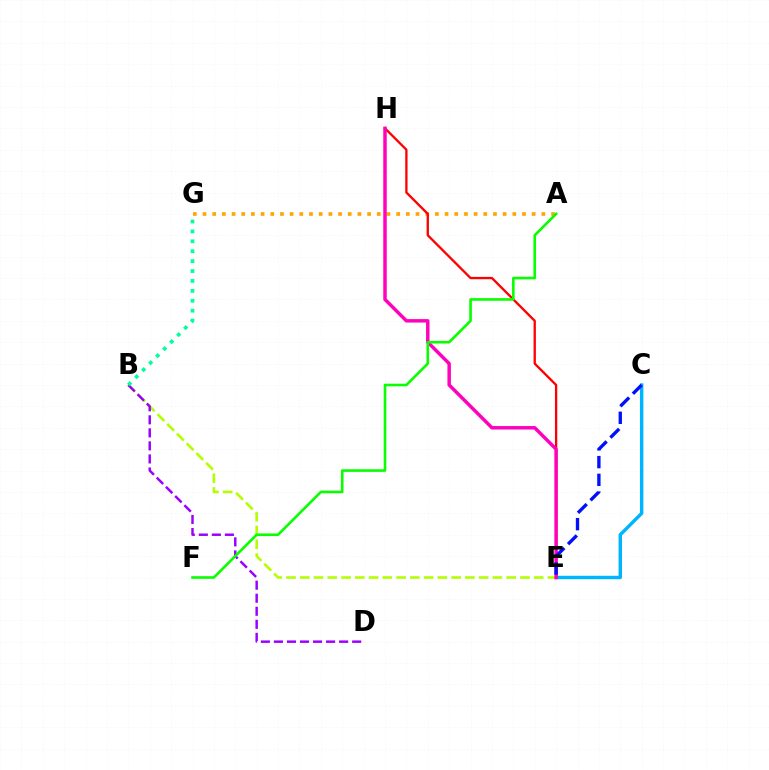{('C', 'E'): [{'color': '#00b5ff', 'line_style': 'solid', 'thickness': 2.47}, {'color': '#0010ff', 'line_style': 'dashed', 'thickness': 2.41}], ('A', 'G'): [{'color': '#ffa500', 'line_style': 'dotted', 'thickness': 2.63}], ('E', 'H'): [{'color': '#ff0000', 'line_style': 'solid', 'thickness': 1.67}, {'color': '#ff00bd', 'line_style': 'solid', 'thickness': 2.48}], ('B', 'E'): [{'color': '#b3ff00', 'line_style': 'dashed', 'thickness': 1.87}], ('B', 'D'): [{'color': '#9b00ff', 'line_style': 'dashed', 'thickness': 1.77}], ('A', 'F'): [{'color': '#08ff00', 'line_style': 'solid', 'thickness': 1.88}], ('B', 'G'): [{'color': '#00ff9d', 'line_style': 'dotted', 'thickness': 2.69}]}